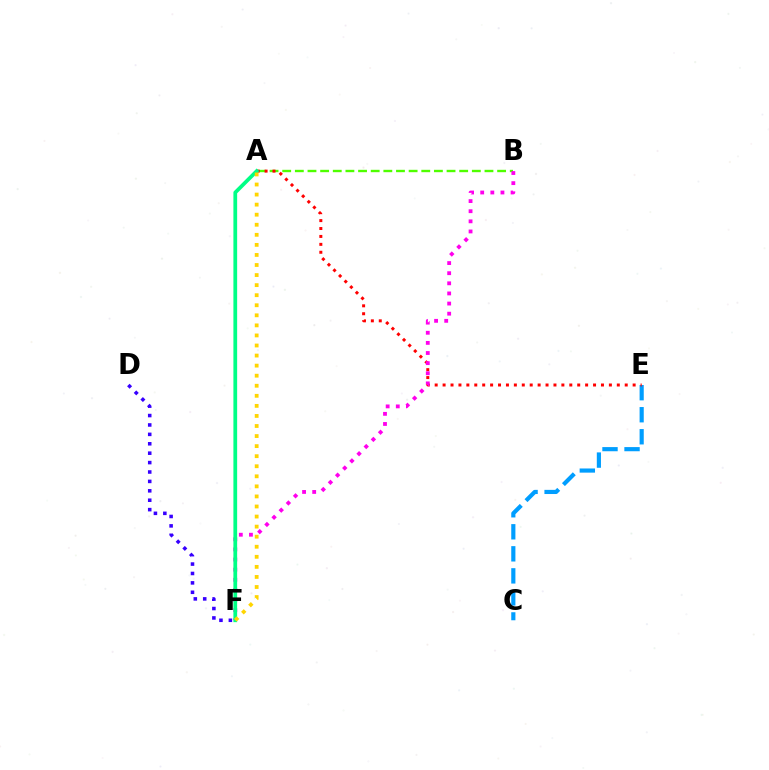{('A', 'B'): [{'color': '#4fff00', 'line_style': 'dashed', 'thickness': 1.72}], ('C', 'E'): [{'color': '#009eff', 'line_style': 'dashed', 'thickness': 2.99}], ('A', 'E'): [{'color': '#ff0000', 'line_style': 'dotted', 'thickness': 2.15}], ('B', 'F'): [{'color': '#ff00ed', 'line_style': 'dotted', 'thickness': 2.75}], ('A', 'F'): [{'color': '#00ff86', 'line_style': 'solid', 'thickness': 2.7}, {'color': '#ffd500', 'line_style': 'dotted', 'thickness': 2.73}], ('D', 'F'): [{'color': '#3700ff', 'line_style': 'dotted', 'thickness': 2.56}]}